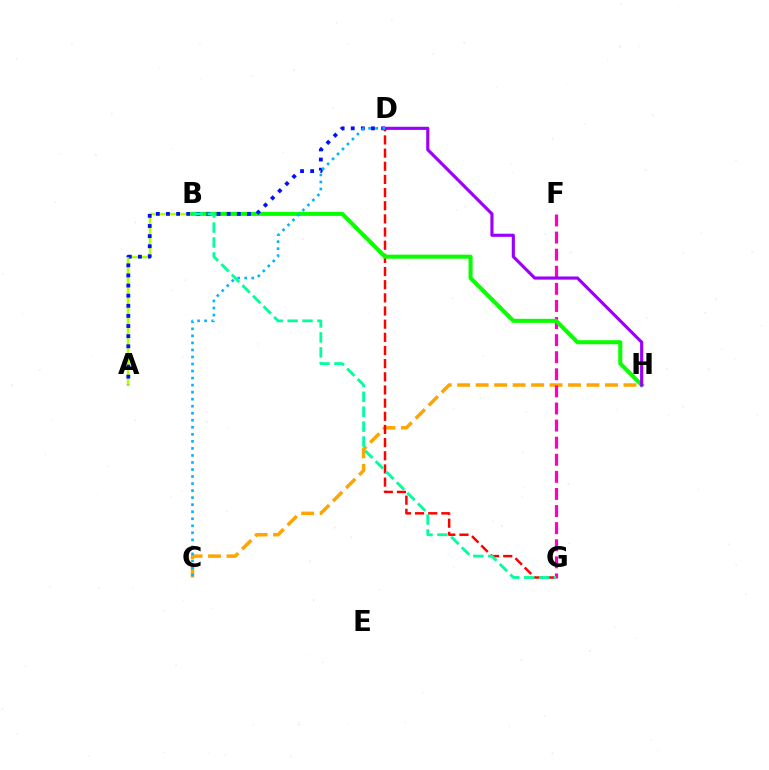{('C', 'H'): [{'color': '#ffa500', 'line_style': 'dashed', 'thickness': 2.51}], ('A', 'B'): [{'color': '#b3ff00', 'line_style': 'solid', 'thickness': 1.77}], ('D', 'G'): [{'color': '#ff0000', 'line_style': 'dashed', 'thickness': 1.79}], ('F', 'G'): [{'color': '#ff00bd', 'line_style': 'dashed', 'thickness': 2.32}], ('B', 'H'): [{'color': '#08ff00', 'line_style': 'solid', 'thickness': 2.91}], ('A', 'D'): [{'color': '#0010ff', 'line_style': 'dotted', 'thickness': 2.75}], ('D', 'H'): [{'color': '#9b00ff', 'line_style': 'solid', 'thickness': 2.26}], ('C', 'D'): [{'color': '#00b5ff', 'line_style': 'dotted', 'thickness': 1.91}], ('B', 'G'): [{'color': '#00ff9d', 'line_style': 'dashed', 'thickness': 2.03}]}